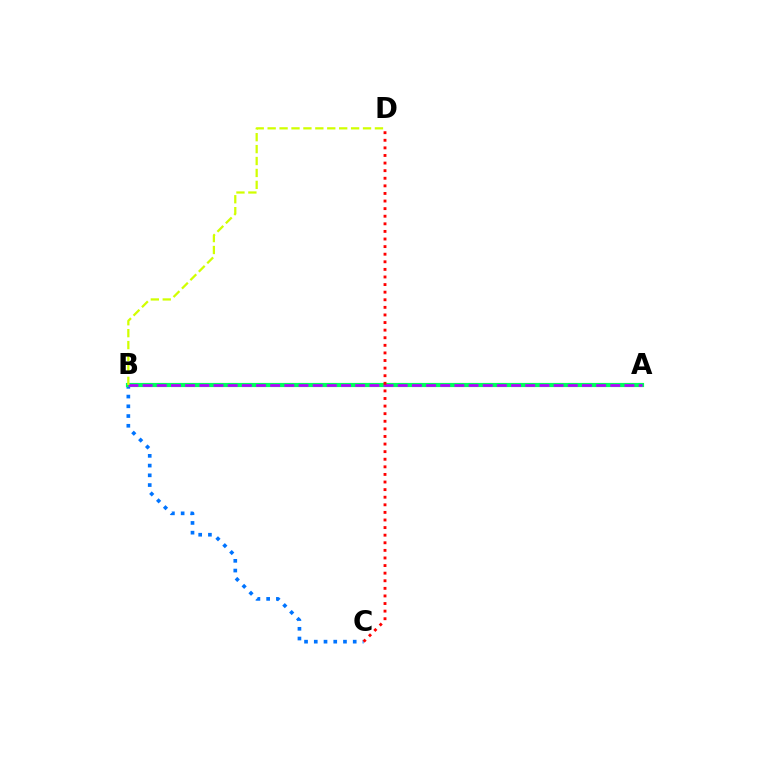{('B', 'C'): [{'color': '#0074ff', 'line_style': 'dotted', 'thickness': 2.64}], ('A', 'B'): [{'color': '#00ff5c', 'line_style': 'solid', 'thickness': 3.0}, {'color': '#b900ff', 'line_style': 'dashed', 'thickness': 1.93}], ('B', 'D'): [{'color': '#d1ff00', 'line_style': 'dashed', 'thickness': 1.62}], ('C', 'D'): [{'color': '#ff0000', 'line_style': 'dotted', 'thickness': 2.06}]}